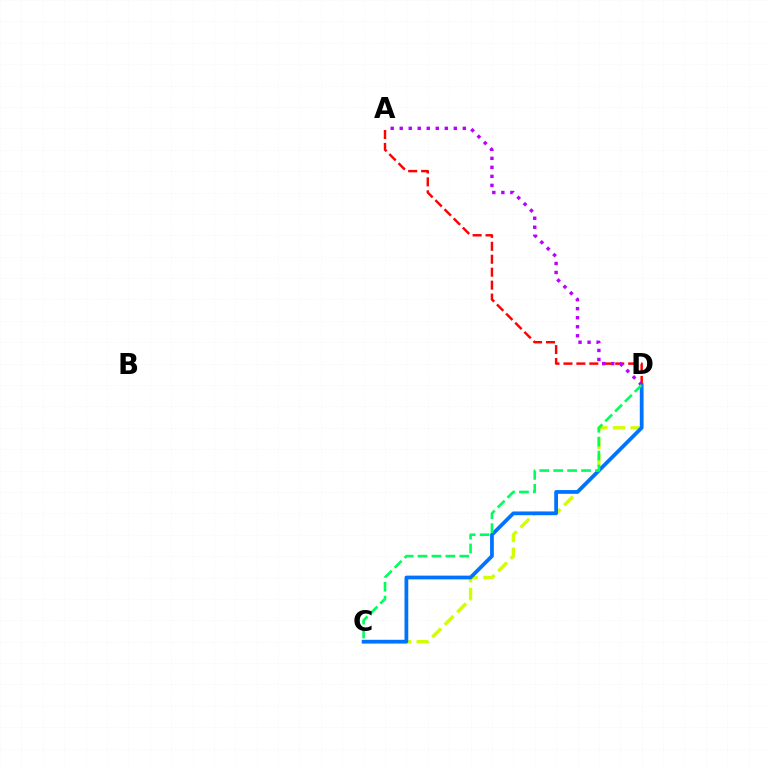{('A', 'D'): [{'color': '#ff0000', 'line_style': 'dashed', 'thickness': 1.76}, {'color': '#b900ff', 'line_style': 'dotted', 'thickness': 2.45}], ('C', 'D'): [{'color': '#d1ff00', 'line_style': 'dashed', 'thickness': 2.4}, {'color': '#0074ff', 'line_style': 'solid', 'thickness': 2.7}, {'color': '#00ff5c', 'line_style': 'dashed', 'thickness': 1.89}]}